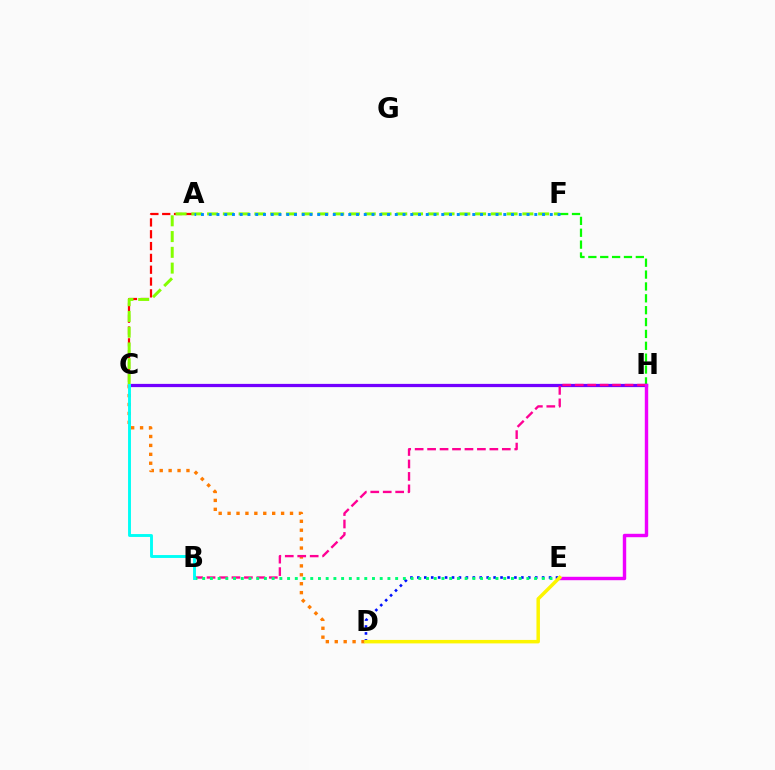{('F', 'H'): [{'color': '#08ff00', 'line_style': 'dashed', 'thickness': 1.61}], ('C', 'H'): [{'color': '#7200ff', 'line_style': 'solid', 'thickness': 2.33}], ('A', 'C'): [{'color': '#ff0000', 'line_style': 'dashed', 'thickness': 1.61}], ('C', 'D'): [{'color': '#ff7c00', 'line_style': 'dotted', 'thickness': 2.42}], ('D', 'E'): [{'color': '#0010ff', 'line_style': 'dotted', 'thickness': 1.88}, {'color': '#fcf500', 'line_style': 'solid', 'thickness': 2.5}], ('B', 'H'): [{'color': '#ff0094', 'line_style': 'dashed', 'thickness': 1.69}], ('E', 'H'): [{'color': '#ee00ff', 'line_style': 'solid', 'thickness': 2.45}], ('C', 'F'): [{'color': '#84ff00', 'line_style': 'dashed', 'thickness': 2.14}], ('A', 'F'): [{'color': '#008cff', 'line_style': 'dotted', 'thickness': 2.11}], ('B', 'E'): [{'color': '#00ff74', 'line_style': 'dotted', 'thickness': 2.1}], ('B', 'C'): [{'color': '#00fff6', 'line_style': 'solid', 'thickness': 2.09}]}